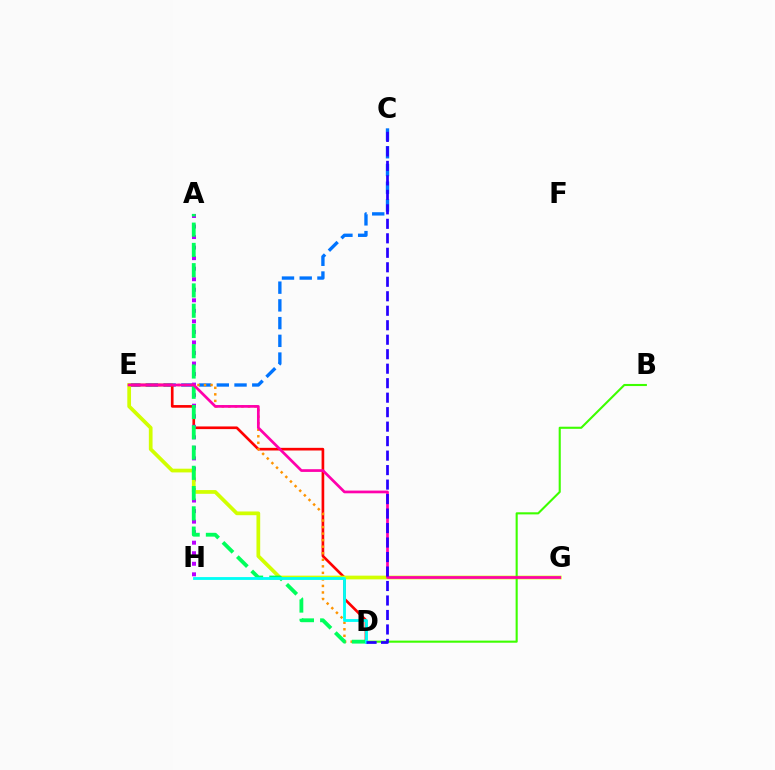{('C', 'E'): [{'color': '#0074ff', 'line_style': 'dashed', 'thickness': 2.41}], ('D', 'E'): [{'color': '#ff0000', 'line_style': 'solid', 'thickness': 1.92}, {'color': '#ff9400', 'line_style': 'dotted', 'thickness': 1.78}], ('A', 'H'): [{'color': '#b900ff', 'line_style': 'dotted', 'thickness': 2.86}], ('E', 'G'): [{'color': '#d1ff00', 'line_style': 'solid', 'thickness': 2.68}, {'color': '#ff00ac', 'line_style': 'solid', 'thickness': 1.95}], ('B', 'D'): [{'color': '#3dff00', 'line_style': 'solid', 'thickness': 1.52}], ('A', 'D'): [{'color': '#00ff5c', 'line_style': 'dashed', 'thickness': 2.75}], ('D', 'H'): [{'color': '#00fff6', 'line_style': 'solid', 'thickness': 2.04}], ('C', 'D'): [{'color': '#2500ff', 'line_style': 'dashed', 'thickness': 1.97}]}